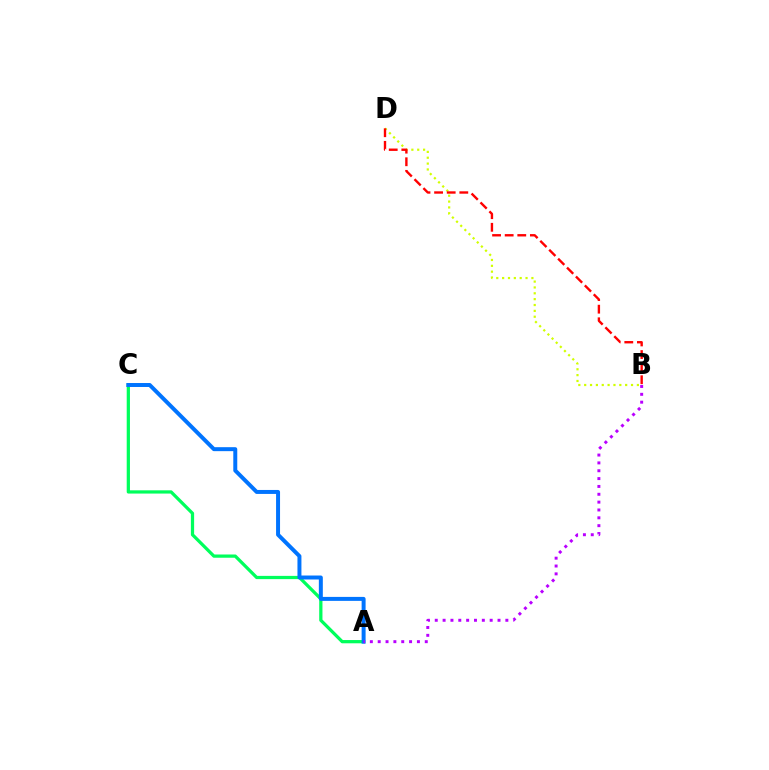{('A', 'C'): [{'color': '#00ff5c', 'line_style': 'solid', 'thickness': 2.34}, {'color': '#0074ff', 'line_style': 'solid', 'thickness': 2.86}], ('A', 'B'): [{'color': '#b900ff', 'line_style': 'dotted', 'thickness': 2.13}], ('B', 'D'): [{'color': '#d1ff00', 'line_style': 'dotted', 'thickness': 1.59}, {'color': '#ff0000', 'line_style': 'dashed', 'thickness': 1.71}]}